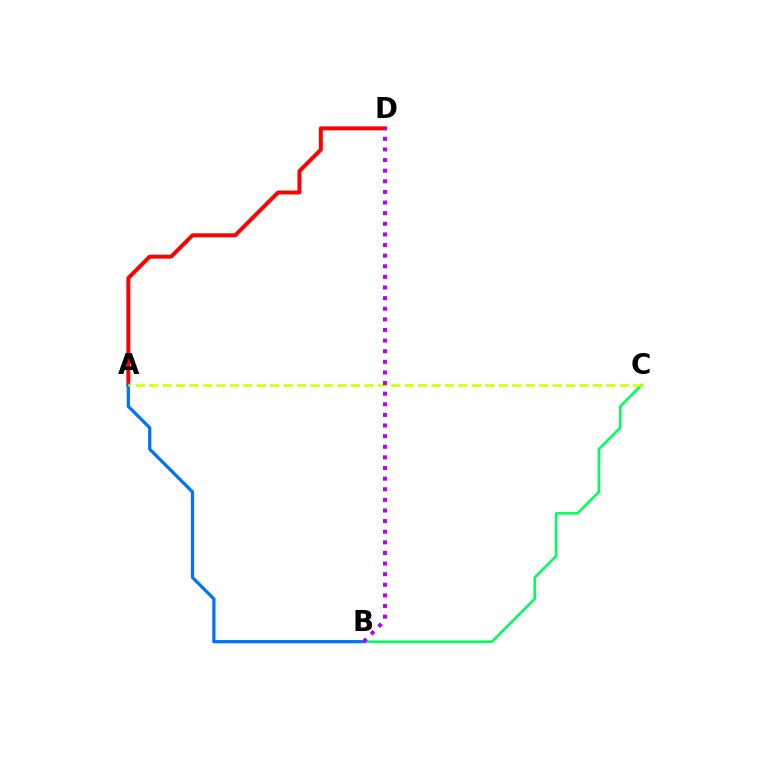{('A', 'D'): [{'color': '#ff0000', 'line_style': 'solid', 'thickness': 2.85}], ('B', 'C'): [{'color': '#00ff5c', 'line_style': 'solid', 'thickness': 1.87}], ('A', 'B'): [{'color': '#0074ff', 'line_style': 'solid', 'thickness': 2.34}], ('A', 'C'): [{'color': '#d1ff00', 'line_style': 'dashed', 'thickness': 1.83}], ('B', 'D'): [{'color': '#b900ff', 'line_style': 'dotted', 'thickness': 2.89}]}